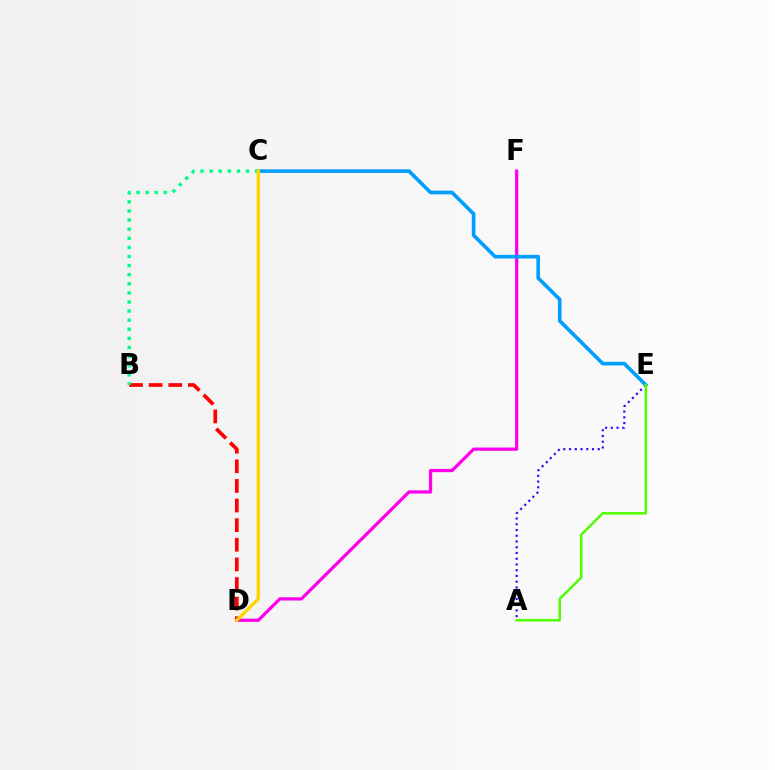{('A', 'E'): [{'color': '#3700ff', 'line_style': 'dotted', 'thickness': 1.56}, {'color': '#4fff00', 'line_style': 'solid', 'thickness': 1.78}], ('B', 'D'): [{'color': '#ff0000', 'line_style': 'dashed', 'thickness': 2.67}], ('D', 'F'): [{'color': '#ff00ed', 'line_style': 'solid', 'thickness': 2.33}], ('C', 'E'): [{'color': '#009eff', 'line_style': 'solid', 'thickness': 2.62}], ('B', 'C'): [{'color': '#00ff86', 'line_style': 'dotted', 'thickness': 2.47}], ('C', 'D'): [{'color': '#ffd500', 'line_style': 'solid', 'thickness': 2.41}]}